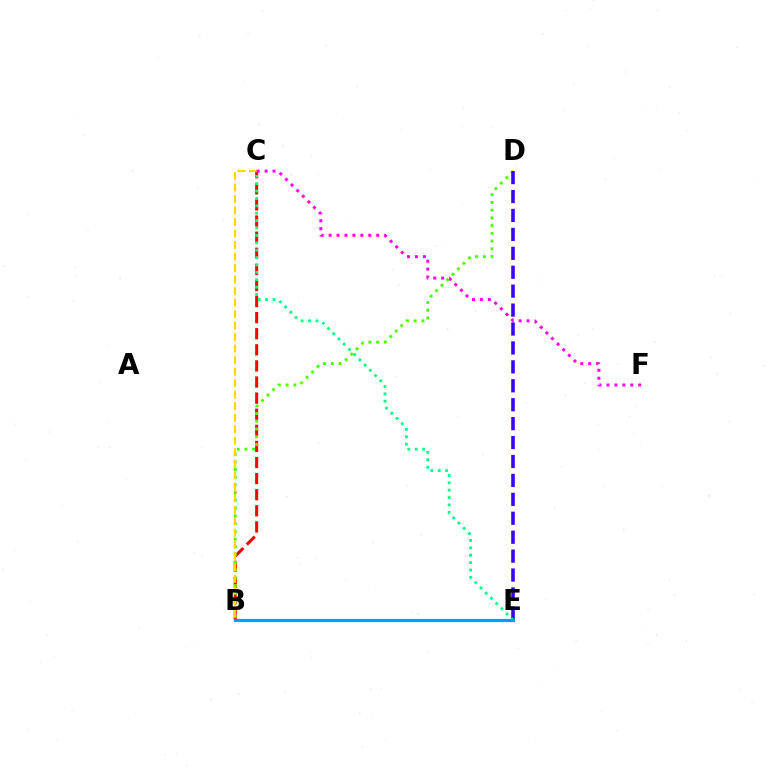{('B', 'C'): [{'color': '#ff0000', 'line_style': 'dashed', 'thickness': 2.19}, {'color': '#ffd500', 'line_style': 'dashed', 'thickness': 1.56}], ('B', 'D'): [{'color': '#4fff00', 'line_style': 'dotted', 'thickness': 2.1}], ('D', 'E'): [{'color': '#3700ff', 'line_style': 'dashed', 'thickness': 2.57}], ('C', 'E'): [{'color': '#00ff86', 'line_style': 'dotted', 'thickness': 2.01}], ('C', 'F'): [{'color': '#ff00ed', 'line_style': 'dotted', 'thickness': 2.16}], ('B', 'E'): [{'color': '#009eff', 'line_style': 'solid', 'thickness': 2.28}]}